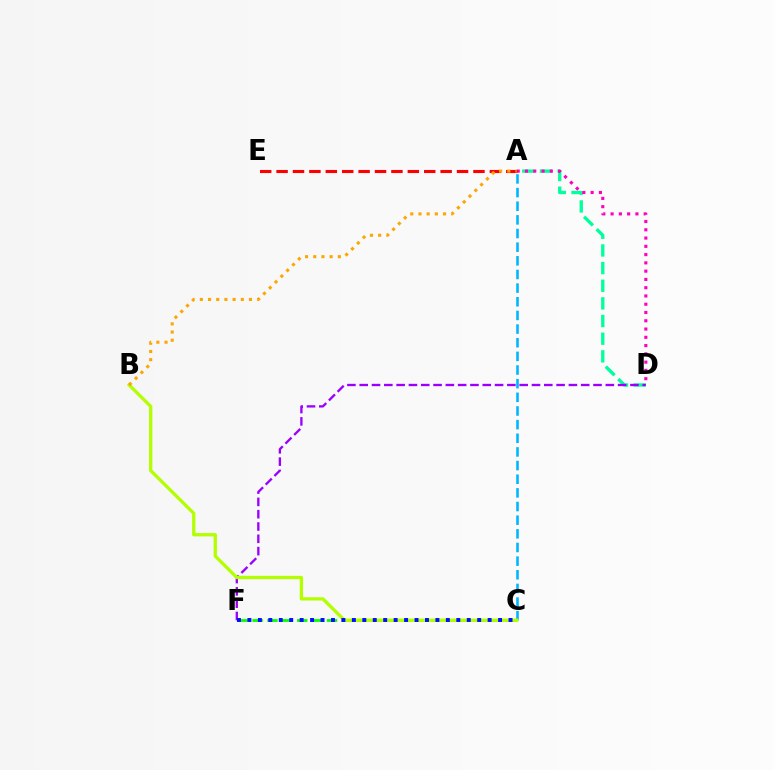{('A', 'D'): [{'color': '#00ff9d', 'line_style': 'dashed', 'thickness': 2.4}, {'color': '#ff00bd', 'line_style': 'dotted', 'thickness': 2.25}], ('A', 'C'): [{'color': '#00b5ff', 'line_style': 'dashed', 'thickness': 1.85}], ('C', 'F'): [{'color': '#08ff00', 'line_style': 'dashed', 'thickness': 2.02}, {'color': '#0010ff', 'line_style': 'dotted', 'thickness': 2.84}], ('D', 'F'): [{'color': '#9b00ff', 'line_style': 'dashed', 'thickness': 1.67}], ('B', 'C'): [{'color': '#b3ff00', 'line_style': 'solid', 'thickness': 2.37}], ('A', 'E'): [{'color': '#ff0000', 'line_style': 'dashed', 'thickness': 2.23}], ('A', 'B'): [{'color': '#ffa500', 'line_style': 'dotted', 'thickness': 2.23}]}